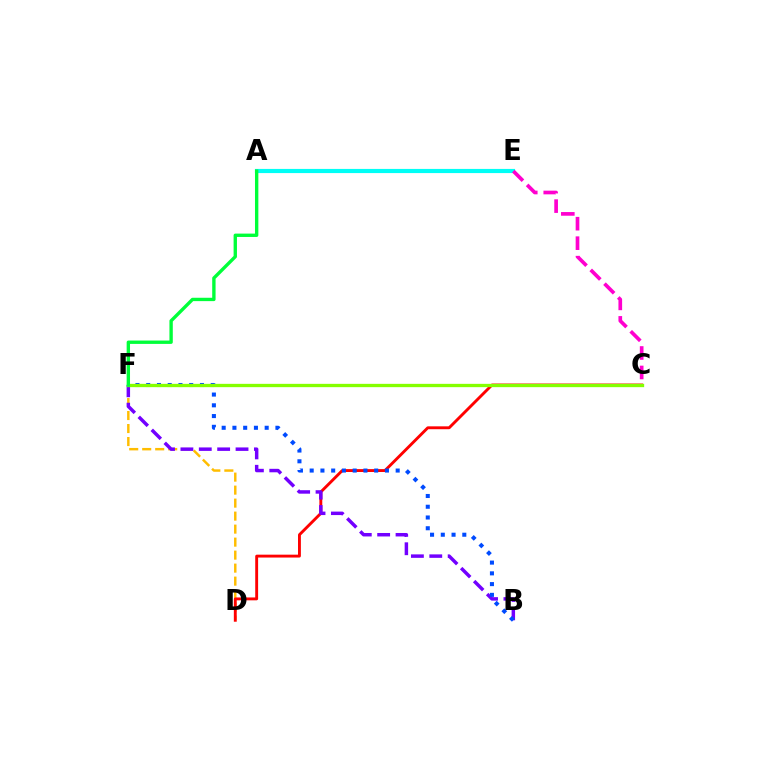{('D', 'F'): [{'color': '#ffbd00', 'line_style': 'dashed', 'thickness': 1.77}], ('C', 'D'): [{'color': '#ff0000', 'line_style': 'solid', 'thickness': 2.08}], ('B', 'F'): [{'color': '#7200ff', 'line_style': 'dashed', 'thickness': 2.5}, {'color': '#004bff', 'line_style': 'dotted', 'thickness': 2.92}], ('C', 'F'): [{'color': '#84ff00', 'line_style': 'solid', 'thickness': 2.39}], ('A', 'E'): [{'color': '#00fff6', 'line_style': 'solid', 'thickness': 3.0}], ('C', 'E'): [{'color': '#ff00cf', 'line_style': 'dashed', 'thickness': 2.65}], ('A', 'F'): [{'color': '#00ff39', 'line_style': 'solid', 'thickness': 2.42}]}